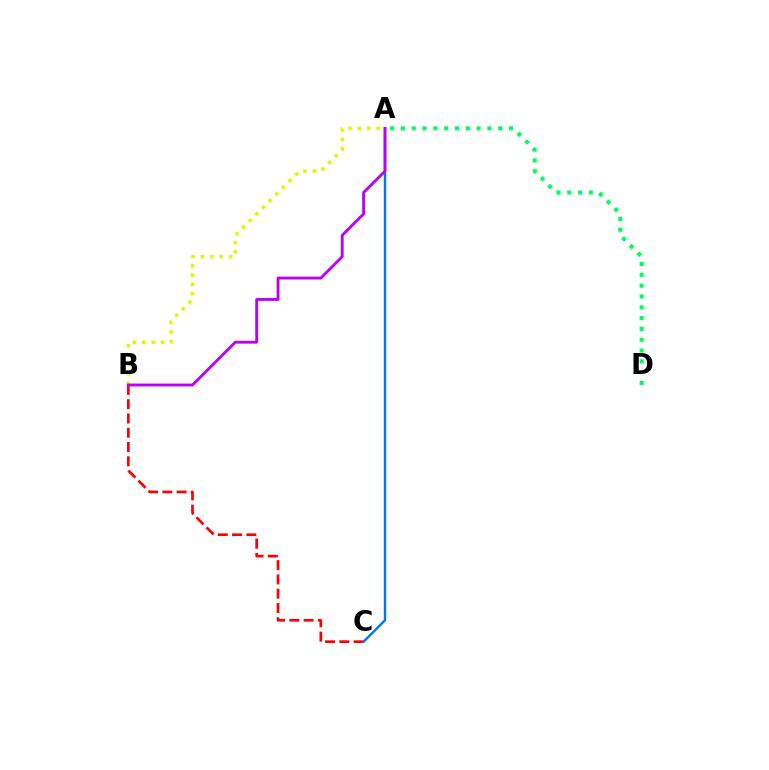{('B', 'C'): [{'color': '#ff0000', 'line_style': 'dashed', 'thickness': 1.94}], ('A', 'B'): [{'color': '#d1ff00', 'line_style': 'dotted', 'thickness': 2.56}, {'color': '#b900ff', 'line_style': 'solid', 'thickness': 2.04}], ('A', 'D'): [{'color': '#00ff5c', 'line_style': 'dotted', 'thickness': 2.94}], ('A', 'C'): [{'color': '#0074ff', 'line_style': 'solid', 'thickness': 1.71}]}